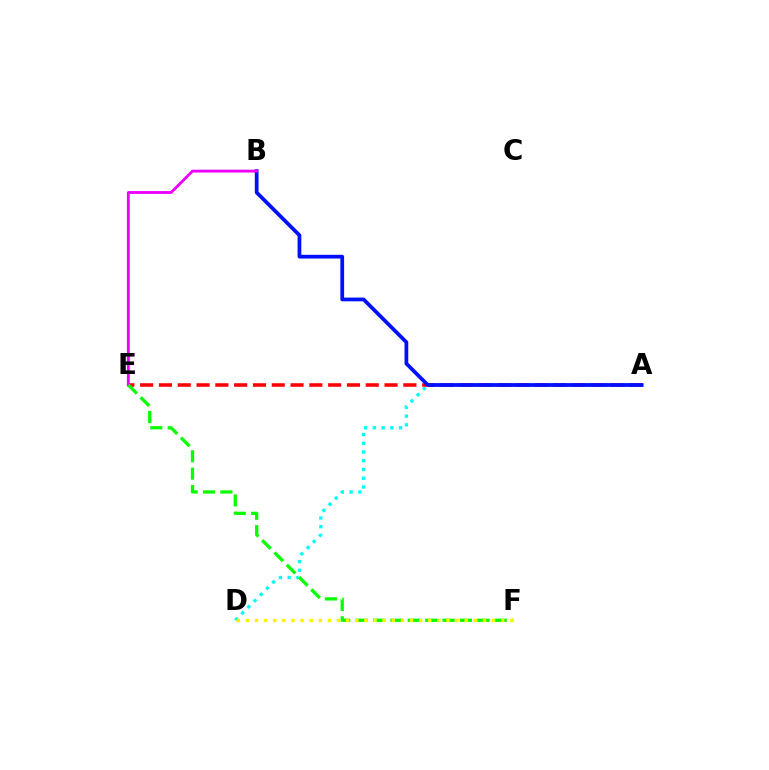{('A', 'D'): [{'color': '#00fff6', 'line_style': 'dotted', 'thickness': 2.38}], ('A', 'E'): [{'color': '#ff0000', 'line_style': 'dashed', 'thickness': 2.55}], ('A', 'B'): [{'color': '#0010ff', 'line_style': 'solid', 'thickness': 2.69}], ('B', 'E'): [{'color': '#ee00ff', 'line_style': 'solid', 'thickness': 2.05}], ('E', 'F'): [{'color': '#08ff00', 'line_style': 'dashed', 'thickness': 2.36}], ('D', 'F'): [{'color': '#fcf500', 'line_style': 'dotted', 'thickness': 2.48}]}